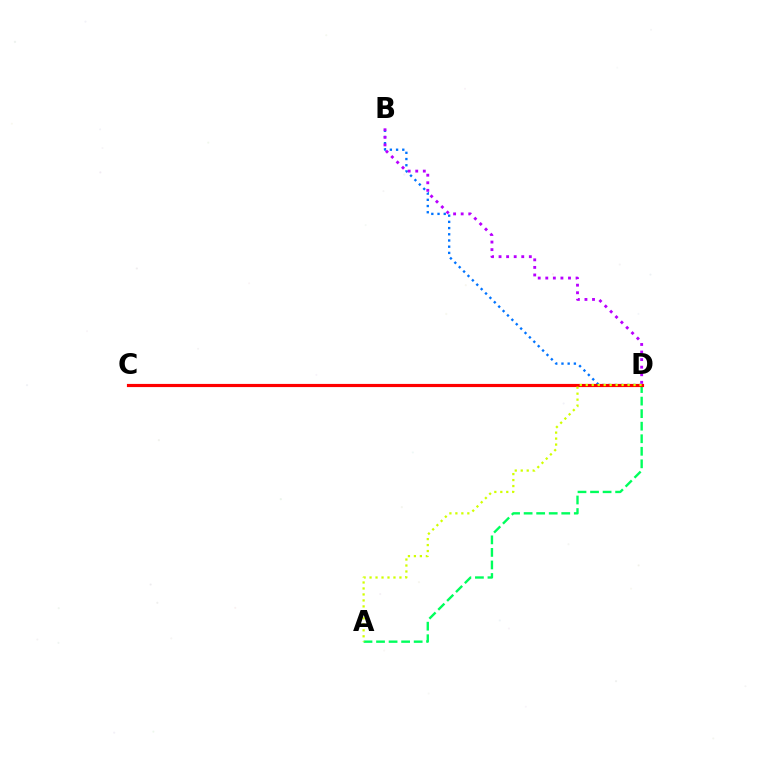{('B', 'D'): [{'color': '#0074ff', 'line_style': 'dotted', 'thickness': 1.69}, {'color': '#b900ff', 'line_style': 'dotted', 'thickness': 2.06}], ('A', 'D'): [{'color': '#00ff5c', 'line_style': 'dashed', 'thickness': 1.7}, {'color': '#d1ff00', 'line_style': 'dotted', 'thickness': 1.62}], ('C', 'D'): [{'color': '#ff0000', 'line_style': 'solid', 'thickness': 2.28}]}